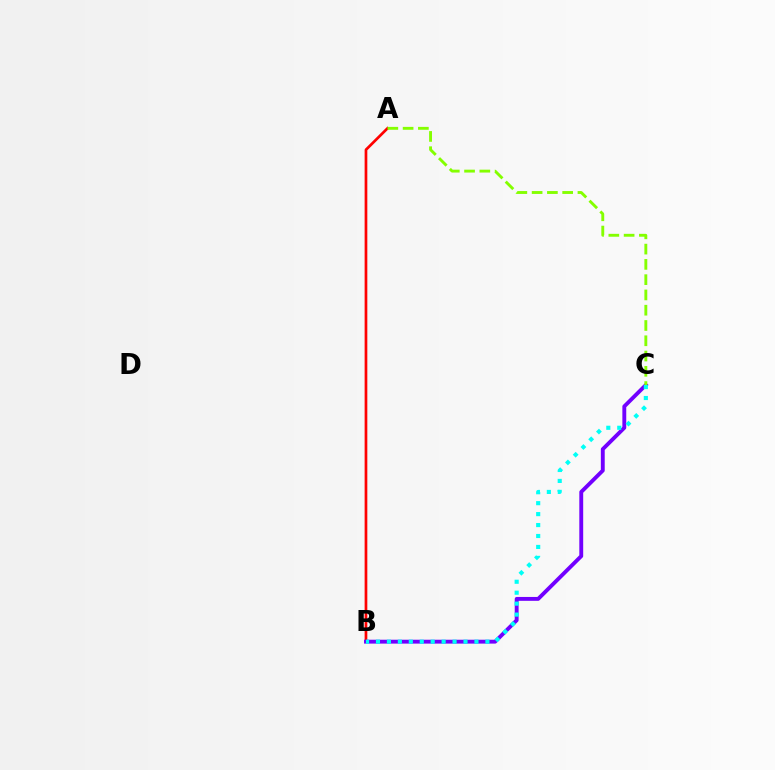{('A', 'B'): [{'color': '#ff0000', 'line_style': 'solid', 'thickness': 1.95}], ('B', 'C'): [{'color': '#7200ff', 'line_style': 'solid', 'thickness': 2.79}, {'color': '#00fff6', 'line_style': 'dotted', 'thickness': 2.97}], ('A', 'C'): [{'color': '#84ff00', 'line_style': 'dashed', 'thickness': 2.08}]}